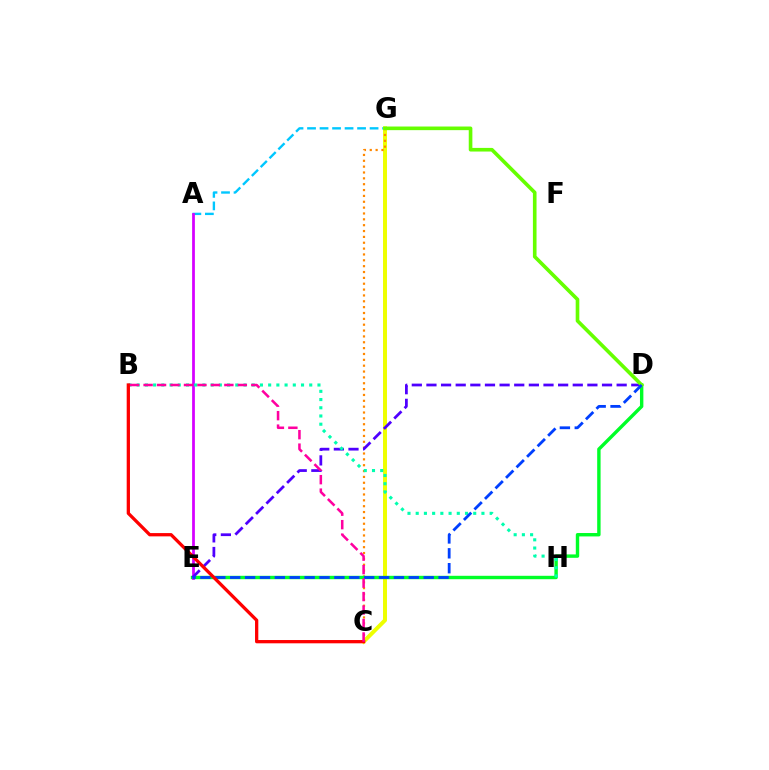{('A', 'G'): [{'color': '#00c7ff', 'line_style': 'dashed', 'thickness': 1.7}], ('C', 'G'): [{'color': '#eeff00', 'line_style': 'solid', 'thickness': 2.86}, {'color': '#ff8800', 'line_style': 'dotted', 'thickness': 1.59}], ('D', 'E'): [{'color': '#00ff27', 'line_style': 'solid', 'thickness': 2.45}, {'color': '#4f00ff', 'line_style': 'dashed', 'thickness': 1.99}, {'color': '#003fff', 'line_style': 'dashed', 'thickness': 2.02}], ('A', 'E'): [{'color': '#d600ff', 'line_style': 'solid', 'thickness': 1.98}], ('D', 'G'): [{'color': '#66ff00', 'line_style': 'solid', 'thickness': 2.61}], ('B', 'H'): [{'color': '#00ffaf', 'line_style': 'dotted', 'thickness': 2.23}], ('B', 'C'): [{'color': '#ff0000', 'line_style': 'solid', 'thickness': 2.36}, {'color': '#ff00a0', 'line_style': 'dashed', 'thickness': 1.83}]}